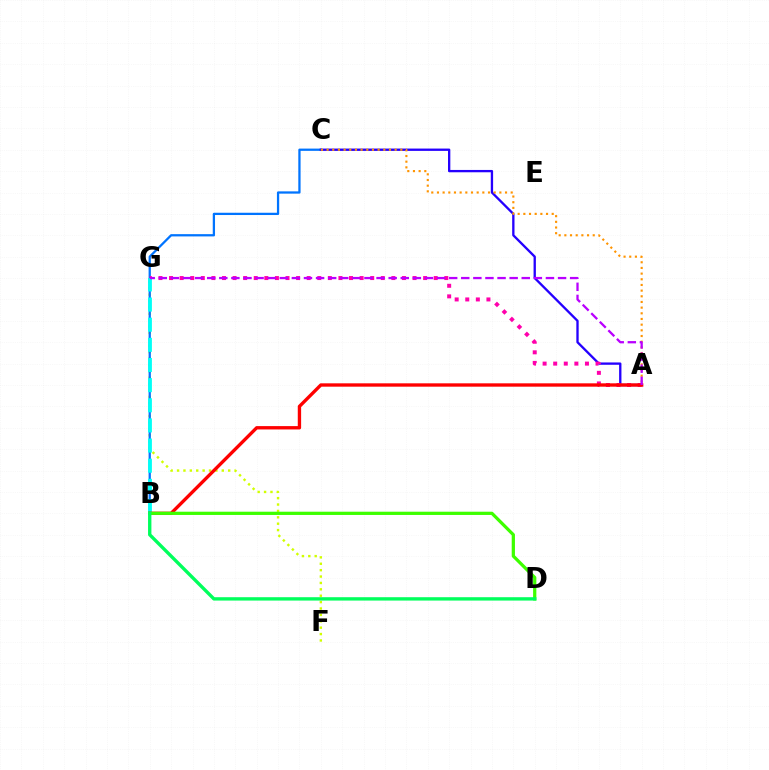{('F', 'G'): [{'color': '#d1ff00', 'line_style': 'dotted', 'thickness': 1.74}], ('B', 'C'): [{'color': '#0074ff', 'line_style': 'solid', 'thickness': 1.63}], ('A', 'C'): [{'color': '#2500ff', 'line_style': 'solid', 'thickness': 1.67}, {'color': '#ff9400', 'line_style': 'dotted', 'thickness': 1.54}], ('A', 'G'): [{'color': '#ff00ac', 'line_style': 'dotted', 'thickness': 2.88}, {'color': '#b900ff', 'line_style': 'dashed', 'thickness': 1.64}], ('B', 'G'): [{'color': '#00fff6', 'line_style': 'dashed', 'thickness': 2.74}], ('A', 'B'): [{'color': '#ff0000', 'line_style': 'solid', 'thickness': 2.41}], ('B', 'D'): [{'color': '#3dff00', 'line_style': 'solid', 'thickness': 2.34}, {'color': '#00ff5c', 'line_style': 'solid', 'thickness': 2.42}]}